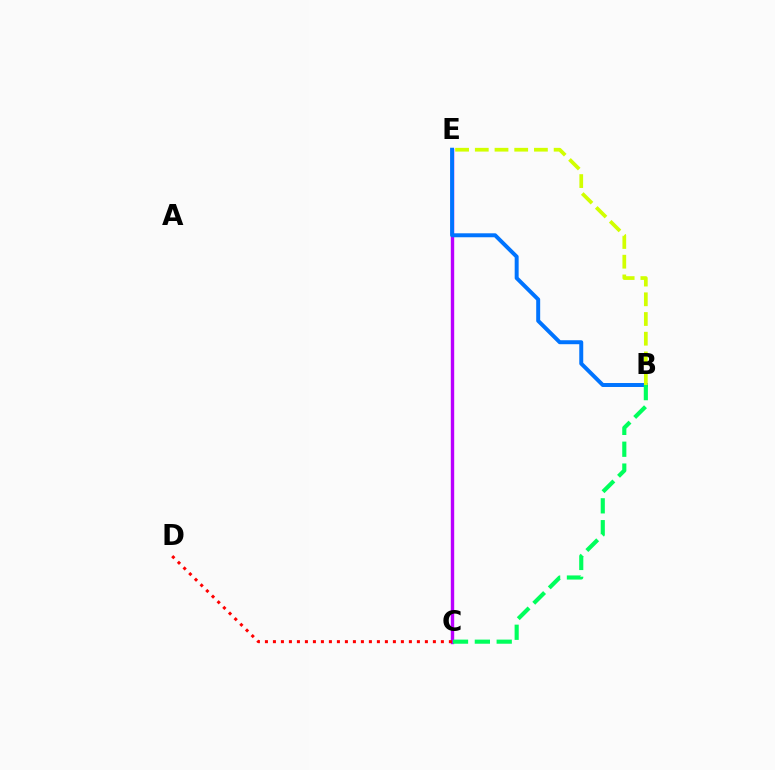{('C', 'E'): [{'color': '#b900ff', 'line_style': 'solid', 'thickness': 2.44}], ('B', 'E'): [{'color': '#0074ff', 'line_style': 'solid', 'thickness': 2.85}, {'color': '#d1ff00', 'line_style': 'dashed', 'thickness': 2.68}], ('B', 'C'): [{'color': '#00ff5c', 'line_style': 'dashed', 'thickness': 2.97}], ('C', 'D'): [{'color': '#ff0000', 'line_style': 'dotted', 'thickness': 2.17}]}